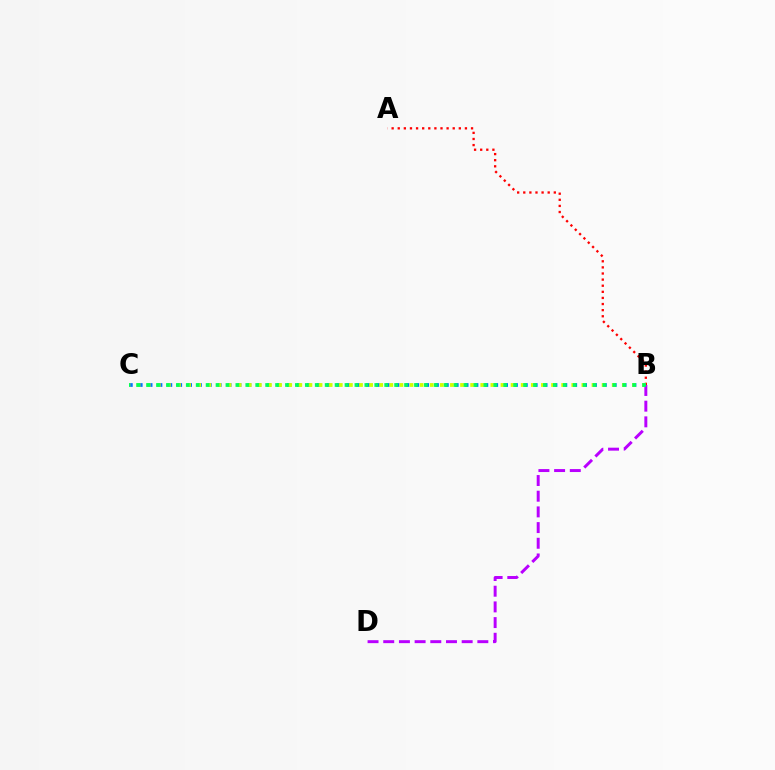{('B', 'C'): [{'color': '#0074ff', 'line_style': 'dotted', 'thickness': 2.68}, {'color': '#d1ff00', 'line_style': 'dotted', 'thickness': 2.75}, {'color': '#00ff5c', 'line_style': 'dotted', 'thickness': 2.7}], ('A', 'B'): [{'color': '#ff0000', 'line_style': 'dotted', 'thickness': 1.66}], ('B', 'D'): [{'color': '#b900ff', 'line_style': 'dashed', 'thickness': 2.13}]}